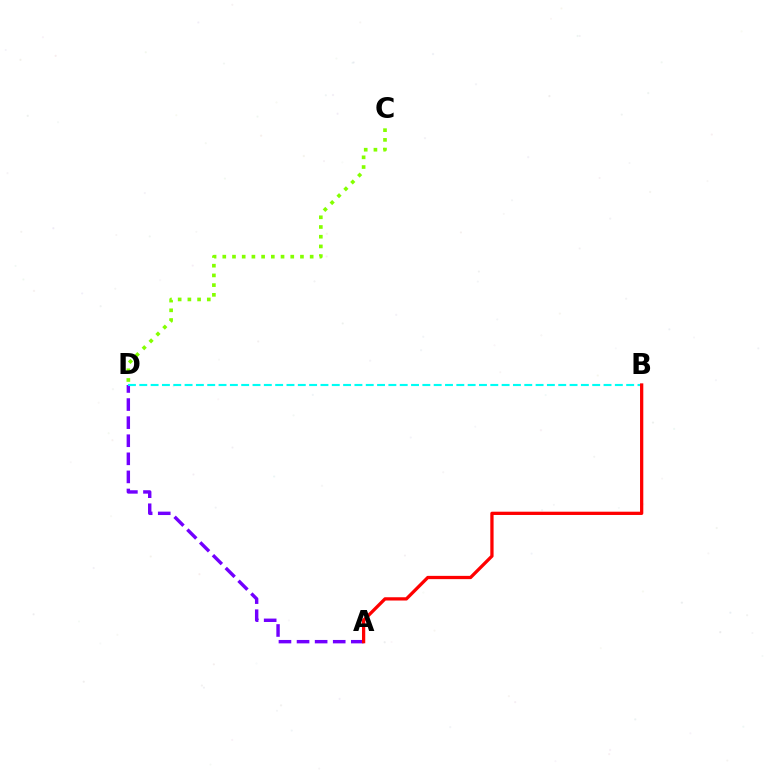{('A', 'D'): [{'color': '#7200ff', 'line_style': 'dashed', 'thickness': 2.46}], ('C', 'D'): [{'color': '#84ff00', 'line_style': 'dotted', 'thickness': 2.64}], ('B', 'D'): [{'color': '#00fff6', 'line_style': 'dashed', 'thickness': 1.54}], ('A', 'B'): [{'color': '#ff0000', 'line_style': 'solid', 'thickness': 2.36}]}